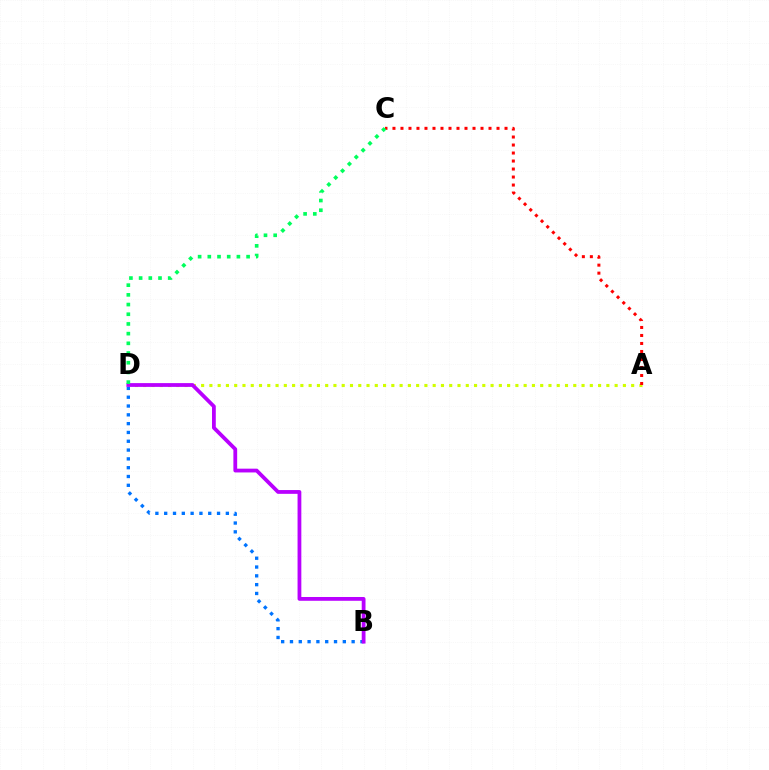{('A', 'D'): [{'color': '#d1ff00', 'line_style': 'dotted', 'thickness': 2.25}], ('B', 'D'): [{'color': '#0074ff', 'line_style': 'dotted', 'thickness': 2.39}, {'color': '#b900ff', 'line_style': 'solid', 'thickness': 2.72}], ('A', 'C'): [{'color': '#ff0000', 'line_style': 'dotted', 'thickness': 2.17}], ('C', 'D'): [{'color': '#00ff5c', 'line_style': 'dotted', 'thickness': 2.63}]}